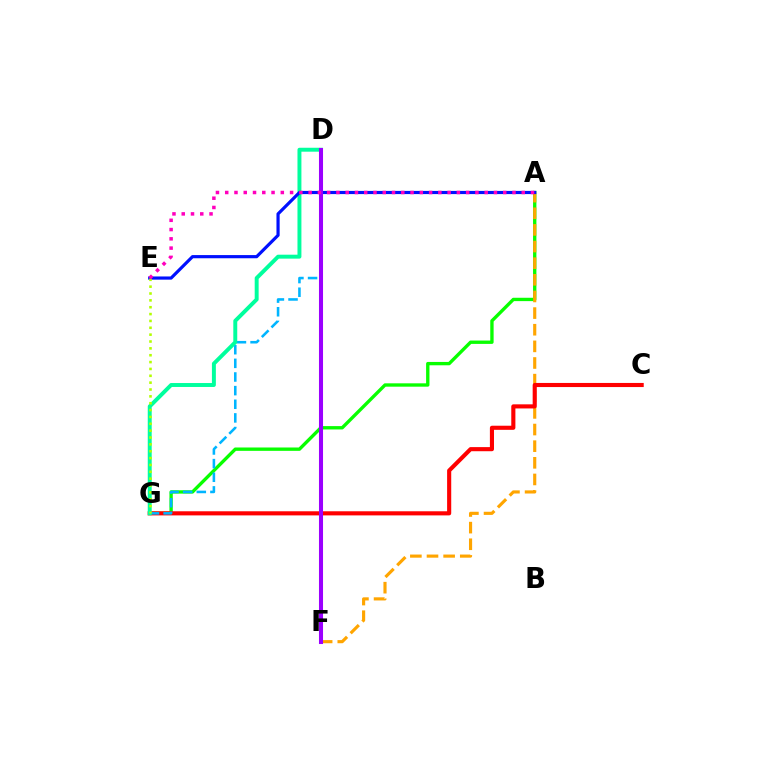{('A', 'G'): [{'color': '#08ff00', 'line_style': 'solid', 'thickness': 2.41}], ('A', 'F'): [{'color': '#ffa500', 'line_style': 'dashed', 'thickness': 2.26}], ('C', 'G'): [{'color': '#ff0000', 'line_style': 'solid', 'thickness': 2.96}], ('D', 'G'): [{'color': '#00b5ff', 'line_style': 'dashed', 'thickness': 1.85}, {'color': '#00ff9d', 'line_style': 'solid', 'thickness': 2.84}], ('A', 'E'): [{'color': '#0010ff', 'line_style': 'solid', 'thickness': 2.29}, {'color': '#ff00bd', 'line_style': 'dotted', 'thickness': 2.52}], ('D', 'F'): [{'color': '#9b00ff', 'line_style': 'solid', 'thickness': 2.92}], ('E', 'G'): [{'color': '#b3ff00', 'line_style': 'dotted', 'thickness': 1.86}]}